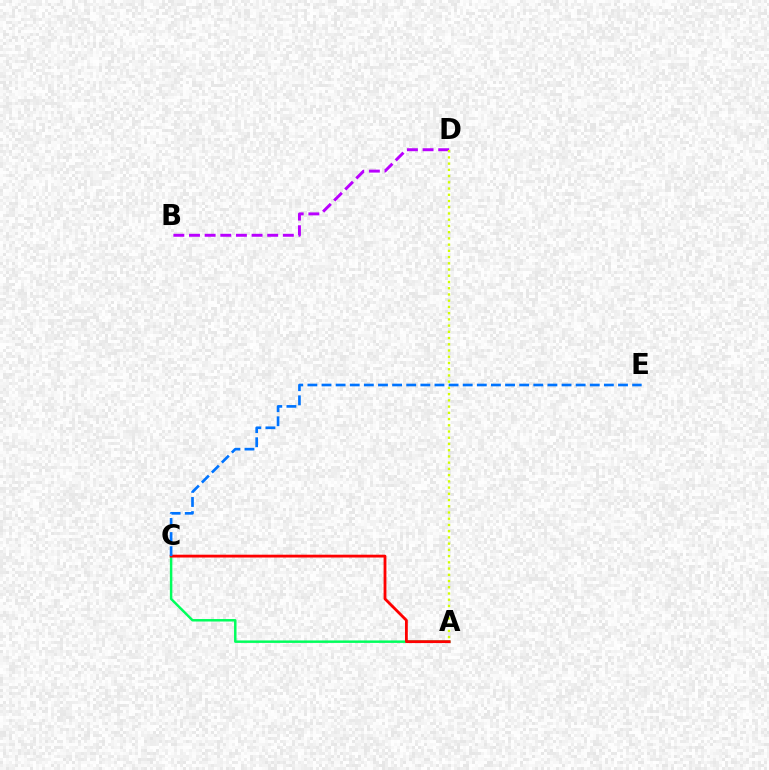{('A', 'C'): [{'color': '#00ff5c', 'line_style': 'solid', 'thickness': 1.78}, {'color': '#ff0000', 'line_style': 'solid', 'thickness': 2.03}], ('B', 'D'): [{'color': '#b900ff', 'line_style': 'dashed', 'thickness': 2.12}], ('A', 'D'): [{'color': '#d1ff00', 'line_style': 'dotted', 'thickness': 1.69}], ('C', 'E'): [{'color': '#0074ff', 'line_style': 'dashed', 'thickness': 1.92}]}